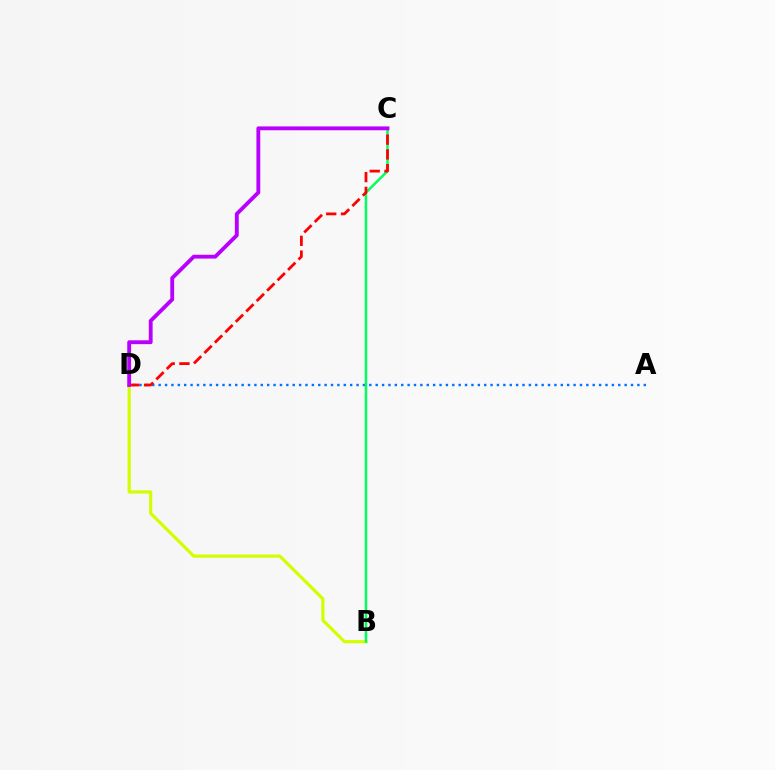{('B', 'D'): [{'color': '#d1ff00', 'line_style': 'solid', 'thickness': 2.3}], ('A', 'D'): [{'color': '#0074ff', 'line_style': 'dotted', 'thickness': 1.73}], ('B', 'C'): [{'color': '#00ff5c', 'line_style': 'solid', 'thickness': 1.79}], ('C', 'D'): [{'color': '#ff0000', 'line_style': 'dashed', 'thickness': 2.0}, {'color': '#b900ff', 'line_style': 'solid', 'thickness': 2.77}]}